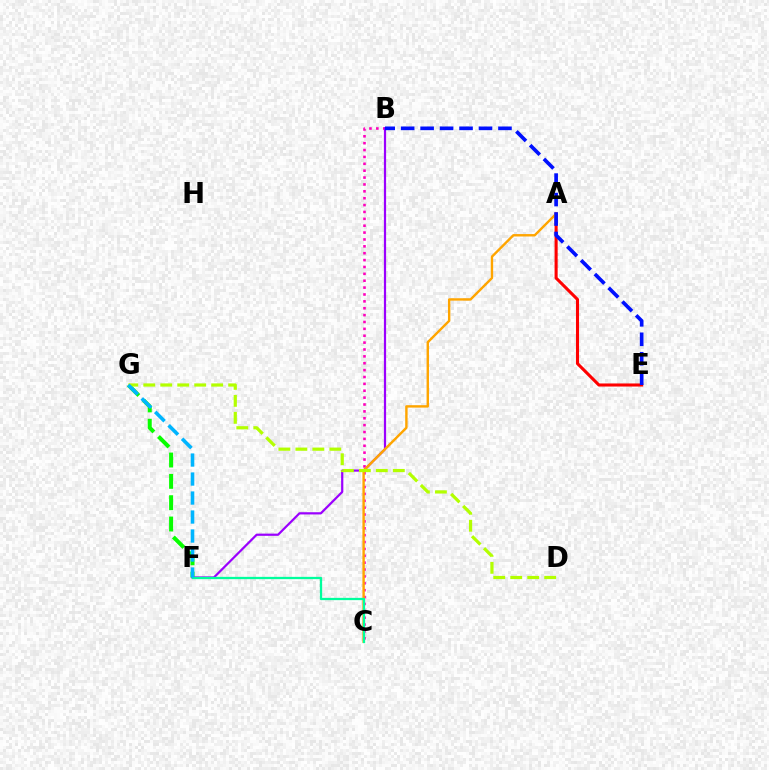{('B', 'C'): [{'color': '#ff00bd', 'line_style': 'dotted', 'thickness': 1.87}], ('F', 'G'): [{'color': '#08ff00', 'line_style': 'dashed', 'thickness': 2.9}, {'color': '#00b5ff', 'line_style': 'dashed', 'thickness': 2.58}], ('B', 'F'): [{'color': '#9b00ff', 'line_style': 'solid', 'thickness': 1.59}], ('A', 'E'): [{'color': '#ff0000', 'line_style': 'solid', 'thickness': 2.21}], ('A', 'C'): [{'color': '#ffa500', 'line_style': 'solid', 'thickness': 1.74}], ('D', 'G'): [{'color': '#b3ff00', 'line_style': 'dashed', 'thickness': 2.31}], ('C', 'F'): [{'color': '#00ff9d', 'line_style': 'solid', 'thickness': 1.64}], ('B', 'E'): [{'color': '#0010ff', 'line_style': 'dashed', 'thickness': 2.64}]}